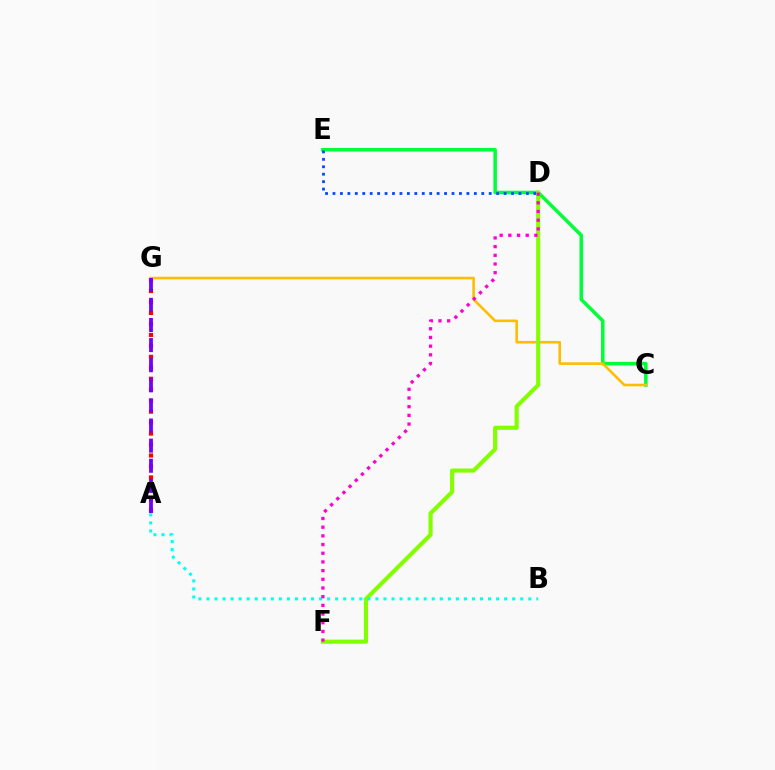{('C', 'E'): [{'color': '#00ff39', 'line_style': 'solid', 'thickness': 2.54}], ('A', 'G'): [{'color': '#ff0000', 'line_style': 'dotted', 'thickness': 2.98}, {'color': '#7200ff', 'line_style': 'dashed', 'thickness': 2.73}], ('C', 'G'): [{'color': '#ffbd00', 'line_style': 'solid', 'thickness': 1.87}], ('D', 'E'): [{'color': '#004bff', 'line_style': 'dotted', 'thickness': 2.02}], ('D', 'F'): [{'color': '#84ff00', 'line_style': 'solid', 'thickness': 2.97}, {'color': '#ff00cf', 'line_style': 'dotted', 'thickness': 2.36}], ('A', 'B'): [{'color': '#00fff6', 'line_style': 'dotted', 'thickness': 2.19}]}